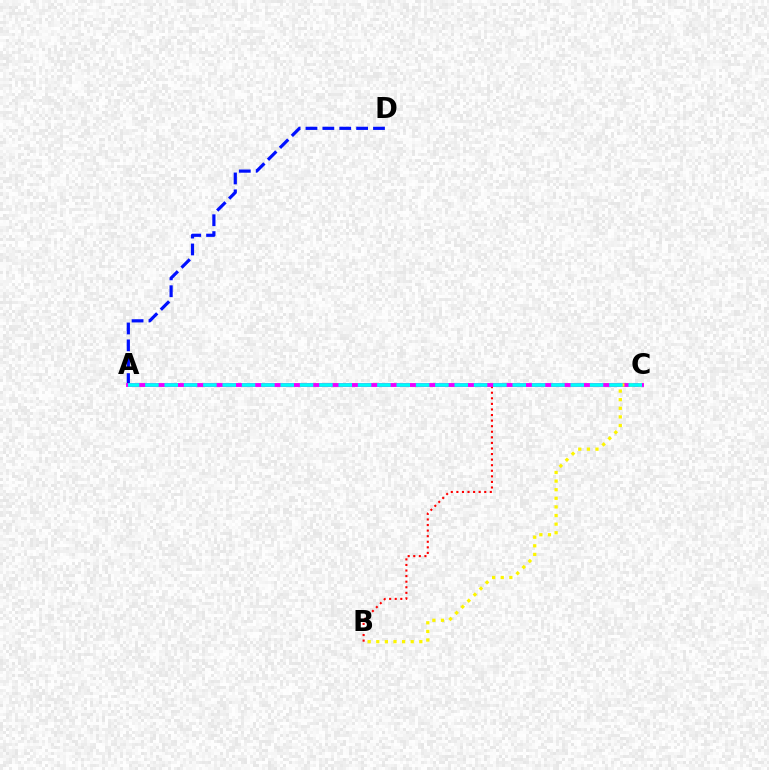{('B', 'C'): [{'color': '#ff0000', 'line_style': 'dotted', 'thickness': 1.51}, {'color': '#fcf500', 'line_style': 'dotted', 'thickness': 2.34}], ('A', 'C'): [{'color': '#08ff00', 'line_style': 'dashed', 'thickness': 1.6}, {'color': '#ee00ff', 'line_style': 'solid', 'thickness': 2.79}, {'color': '#00fff6', 'line_style': 'dashed', 'thickness': 2.63}], ('A', 'D'): [{'color': '#0010ff', 'line_style': 'dashed', 'thickness': 2.29}]}